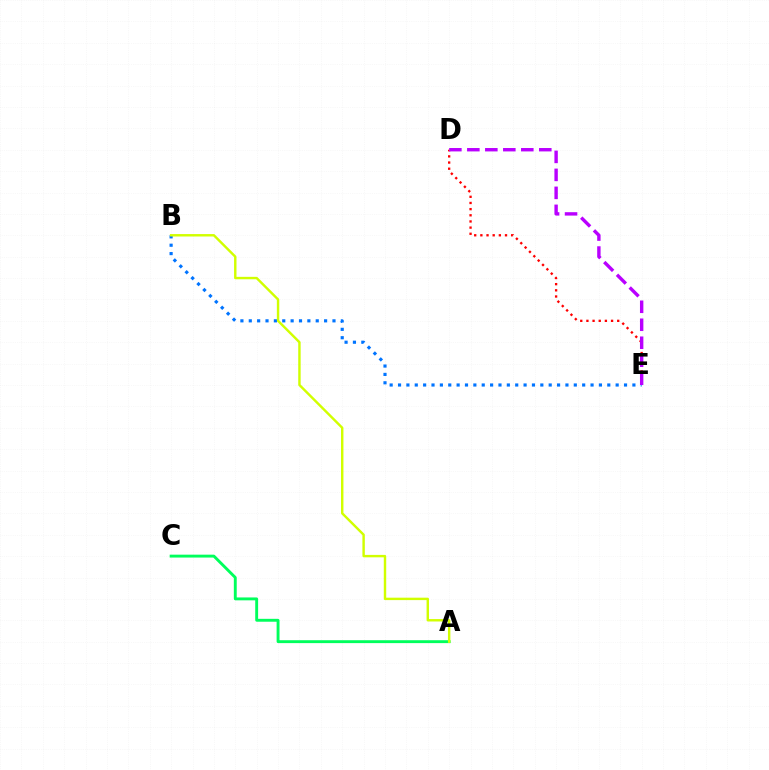{('B', 'E'): [{'color': '#0074ff', 'line_style': 'dotted', 'thickness': 2.27}], ('D', 'E'): [{'color': '#ff0000', 'line_style': 'dotted', 'thickness': 1.67}, {'color': '#b900ff', 'line_style': 'dashed', 'thickness': 2.44}], ('A', 'C'): [{'color': '#00ff5c', 'line_style': 'solid', 'thickness': 2.08}], ('A', 'B'): [{'color': '#d1ff00', 'line_style': 'solid', 'thickness': 1.75}]}